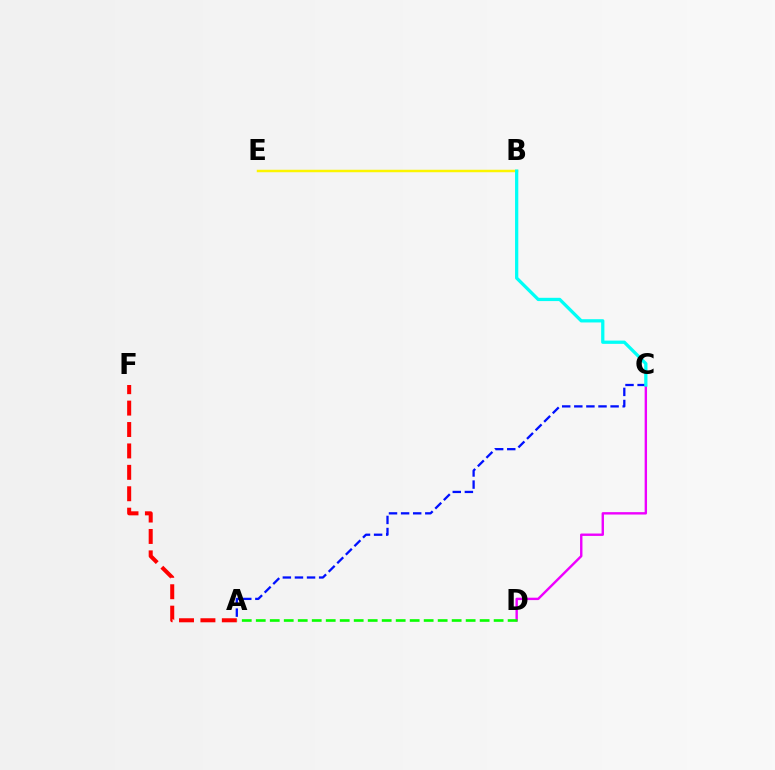{('C', 'D'): [{'color': '#ee00ff', 'line_style': 'solid', 'thickness': 1.72}], ('A', 'C'): [{'color': '#0010ff', 'line_style': 'dashed', 'thickness': 1.64}], ('B', 'E'): [{'color': '#fcf500', 'line_style': 'solid', 'thickness': 1.78}], ('B', 'C'): [{'color': '#00fff6', 'line_style': 'solid', 'thickness': 2.35}], ('A', 'D'): [{'color': '#08ff00', 'line_style': 'dashed', 'thickness': 1.9}], ('A', 'F'): [{'color': '#ff0000', 'line_style': 'dashed', 'thickness': 2.91}]}